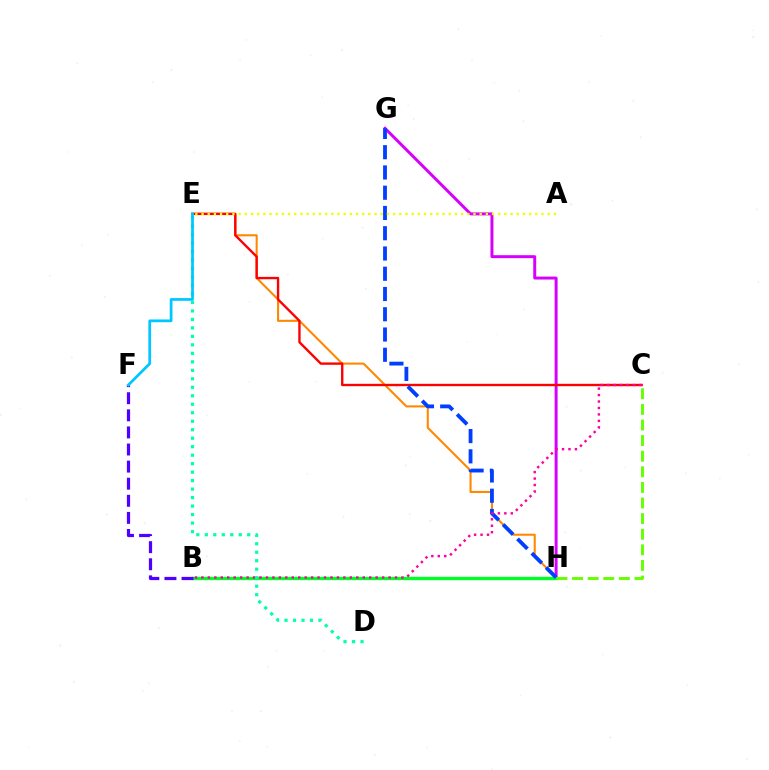{('G', 'H'): [{'color': '#d600ff', 'line_style': 'solid', 'thickness': 2.14}, {'color': '#003fff', 'line_style': 'dashed', 'thickness': 2.75}], ('E', 'H'): [{'color': '#ff8800', 'line_style': 'solid', 'thickness': 1.5}], ('C', 'E'): [{'color': '#ff0000', 'line_style': 'solid', 'thickness': 1.71}], ('B', 'H'): [{'color': '#00ff27', 'line_style': 'solid', 'thickness': 2.42}], ('B', 'C'): [{'color': '#ff00a0', 'line_style': 'dotted', 'thickness': 1.75}], ('B', 'F'): [{'color': '#4f00ff', 'line_style': 'dashed', 'thickness': 2.32}], ('A', 'E'): [{'color': '#eeff00', 'line_style': 'dotted', 'thickness': 1.68}], ('D', 'E'): [{'color': '#00ffaf', 'line_style': 'dotted', 'thickness': 2.31}], ('E', 'F'): [{'color': '#00c7ff', 'line_style': 'solid', 'thickness': 1.98}], ('C', 'H'): [{'color': '#66ff00', 'line_style': 'dashed', 'thickness': 2.12}]}